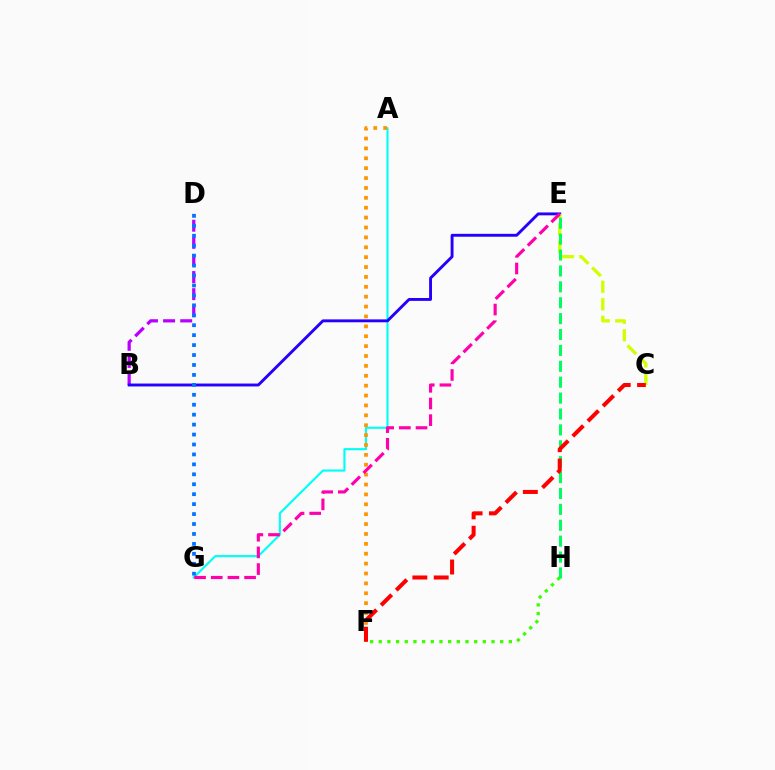{('A', 'G'): [{'color': '#00fff6', 'line_style': 'solid', 'thickness': 1.54}], ('B', 'D'): [{'color': '#b900ff', 'line_style': 'dashed', 'thickness': 2.32}], ('B', 'E'): [{'color': '#2500ff', 'line_style': 'solid', 'thickness': 2.08}], ('C', 'E'): [{'color': '#d1ff00', 'line_style': 'dashed', 'thickness': 2.38}], ('F', 'H'): [{'color': '#3dff00', 'line_style': 'dotted', 'thickness': 2.36}], ('A', 'F'): [{'color': '#ff9400', 'line_style': 'dotted', 'thickness': 2.69}], ('E', 'H'): [{'color': '#00ff5c', 'line_style': 'dashed', 'thickness': 2.16}], ('C', 'F'): [{'color': '#ff0000', 'line_style': 'dashed', 'thickness': 2.9}], ('E', 'G'): [{'color': '#ff00ac', 'line_style': 'dashed', 'thickness': 2.26}], ('D', 'G'): [{'color': '#0074ff', 'line_style': 'dotted', 'thickness': 2.7}]}